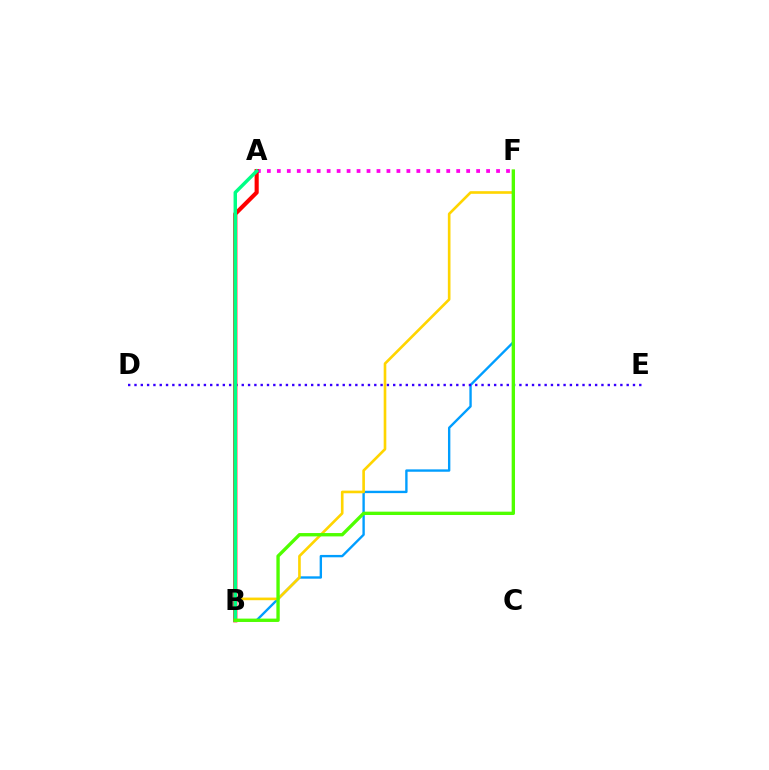{('B', 'F'): [{'color': '#009eff', 'line_style': 'solid', 'thickness': 1.71}, {'color': '#ffd500', 'line_style': 'solid', 'thickness': 1.9}, {'color': '#4fff00', 'line_style': 'solid', 'thickness': 2.41}], ('D', 'E'): [{'color': '#3700ff', 'line_style': 'dotted', 'thickness': 1.71}], ('A', 'F'): [{'color': '#ff00ed', 'line_style': 'dotted', 'thickness': 2.71}], ('A', 'B'): [{'color': '#ff0000', 'line_style': 'solid', 'thickness': 2.97}, {'color': '#00ff86', 'line_style': 'solid', 'thickness': 2.48}]}